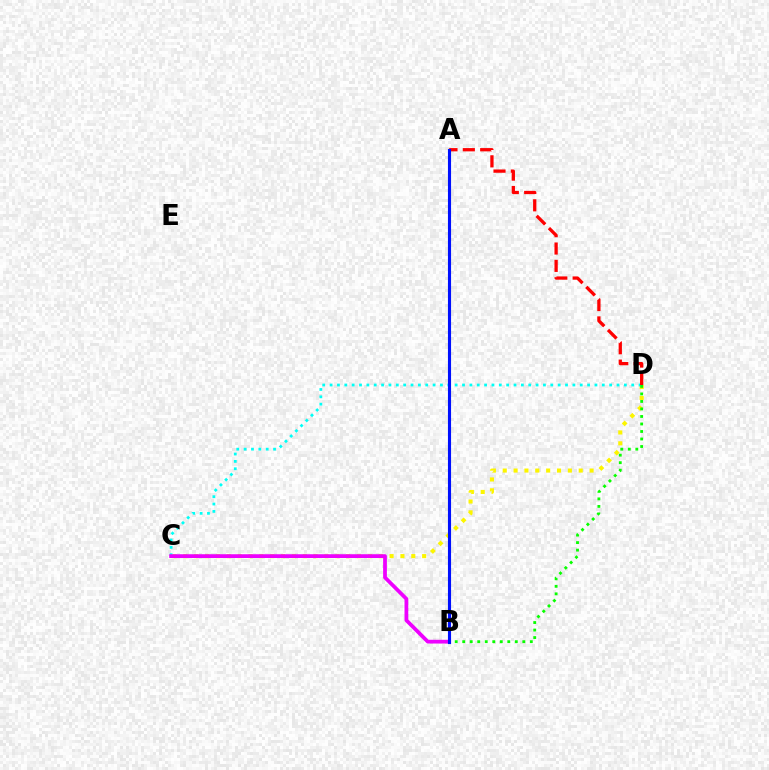{('C', 'D'): [{'color': '#fcf500', 'line_style': 'dotted', 'thickness': 2.95}, {'color': '#00fff6', 'line_style': 'dotted', 'thickness': 2.0}], ('A', 'D'): [{'color': '#ff0000', 'line_style': 'dashed', 'thickness': 2.36}], ('B', 'C'): [{'color': '#ee00ff', 'line_style': 'solid', 'thickness': 2.71}], ('B', 'D'): [{'color': '#08ff00', 'line_style': 'dotted', 'thickness': 2.04}], ('A', 'B'): [{'color': '#0010ff', 'line_style': 'solid', 'thickness': 2.24}]}